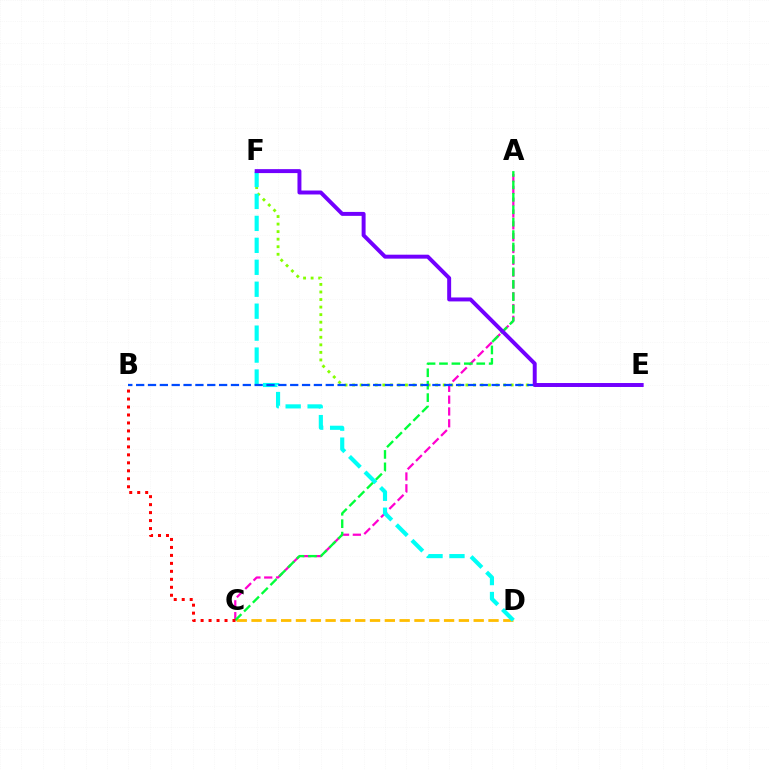{('A', 'C'): [{'color': '#ff00cf', 'line_style': 'dashed', 'thickness': 1.61}, {'color': '#00ff39', 'line_style': 'dashed', 'thickness': 1.69}], ('C', 'D'): [{'color': '#ffbd00', 'line_style': 'dashed', 'thickness': 2.01}], ('E', 'F'): [{'color': '#84ff00', 'line_style': 'dotted', 'thickness': 2.05}, {'color': '#7200ff', 'line_style': 'solid', 'thickness': 2.84}], ('D', 'F'): [{'color': '#00fff6', 'line_style': 'dashed', 'thickness': 2.98}], ('B', 'E'): [{'color': '#004bff', 'line_style': 'dashed', 'thickness': 1.61}], ('B', 'C'): [{'color': '#ff0000', 'line_style': 'dotted', 'thickness': 2.17}]}